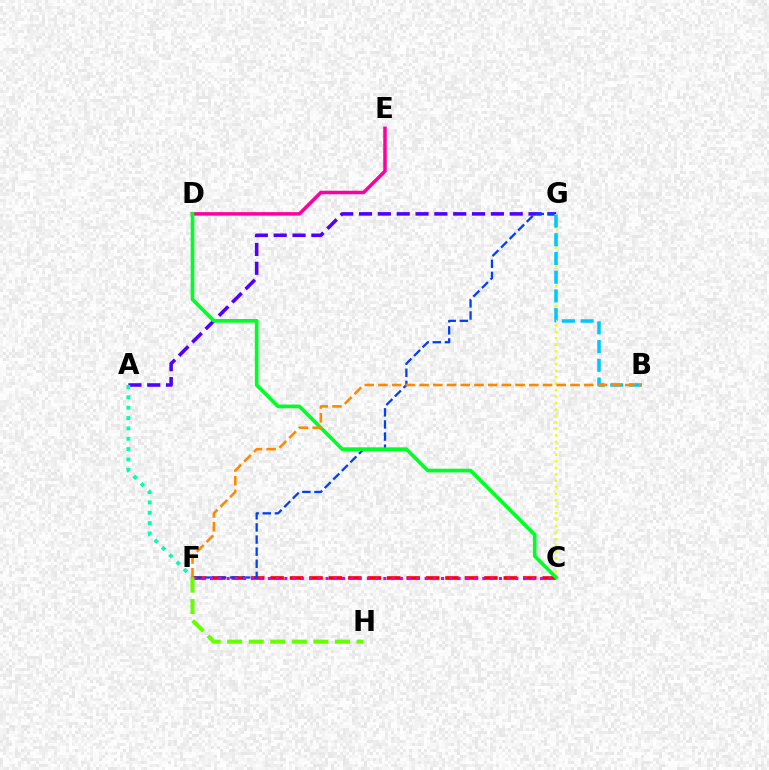{('A', 'G'): [{'color': '#4f00ff', 'line_style': 'dashed', 'thickness': 2.56}], ('A', 'F'): [{'color': '#00ffaf', 'line_style': 'dotted', 'thickness': 2.81}], ('C', 'F'): [{'color': '#ff0000', 'line_style': 'dashed', 'thickness': 2.64}, {'color': '#d600ff', 'line_style': 'dotted', 'thickness': 2.24}], ('F', 'G'): [{'color': '#003fff', 'line_style': 'dashed', 'thickness': 1.64}], ('D', 'E'): [{'color': '#ff00a0', 'line_style': 'solid', 'thickness': 2.52}], ('C', 'G'): [{'color': '#eeff00', 'line_style': 'dotted', 'thickness': 1.76}], ('C', 'D'): [{'color': '#00ff27', 'line_style': 'solid', 'thickness': 2.65}], ('B', 'G'): [{'color': '#00c7ff', 'line_style': 'dashed', 'thickness': 2.54}], ('B', 'F'): [{'color': '#ff8800', 'line_style': 'dashed', 'thickness': 1.86}], ('F', 'H'): [{'color': '#66ff00', 'line_style': 'dashed', 'thickness': 2.93}]}